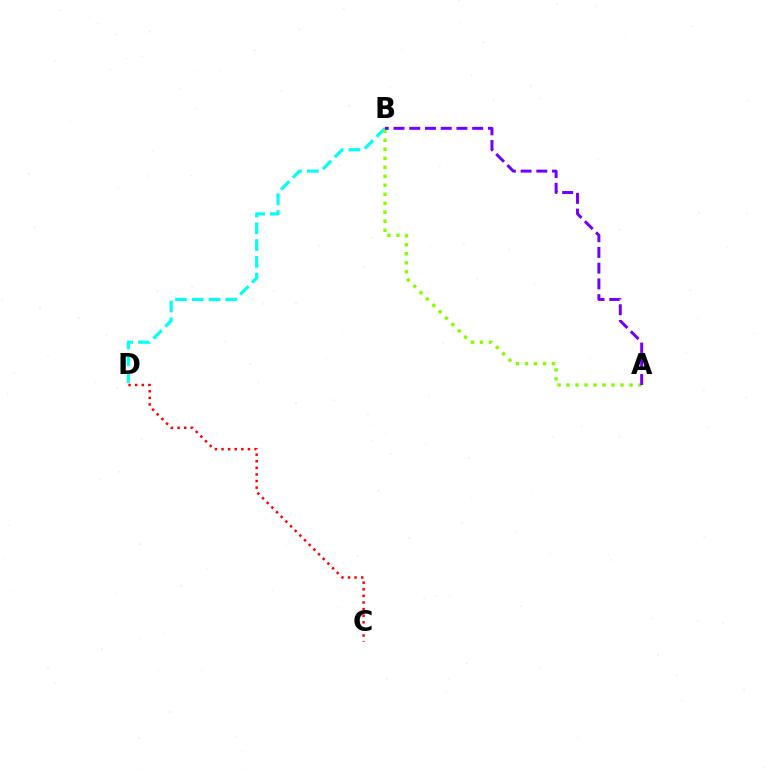{('C', 'D'): [{'color': '#ff0000', 'line_style': 'dotted', 'thickness': 1.79}], ('B', 'D'): [{'color': '#00fff6', 'line_style': 'dashed', 'thickness': 2.28}], ('A', 'B'): [{'color': '#84ff00', 'line_style': 'dotted', 'thickness': 2.44}, {'color': '#7200ff', 'line_style': 'dashed', 'thickness': 2.14}]}